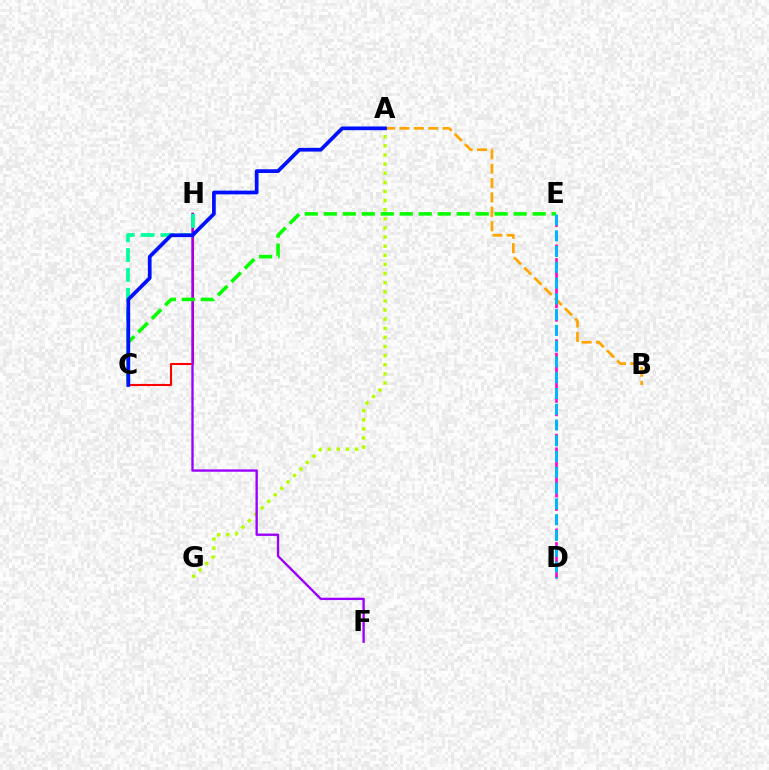{('C', 'H'): [{'color': '#ff0000', 'line_style': 'solid', 'thickness': 1.51}, {'color': '#00ff9d', 'line_style': 'dashed', 'thickness': 2.69}], ('A', 'G'): [{'color': '#b3ff00', 'line_style': 'dotted', 'thickness': 2.48}], ('D', 'E'): [{'color': '#ff00bd', 'line_style': 'dashed', 'thickness': 1.84}, {'color': '#00b5ff', 'line_style': 'dashed', 'thickness': 2.14}], ('F', 'H'): [{'color': '#9b00ff', 'line_style': 'solid', 'thickness': 1.7}], ('A', 'B'): [{'color': '#ffa500', 'line_style': 'dashed', 'thickness': 1.96}], ('C', 'E'): [{'color': '#08ff00', 'line_style': 'dashed', 'thickness': 2.58}], ('A', 'C'): [{'color': '#0010ff', 'line_style': 'solid', 'thickness': 2.67}]}